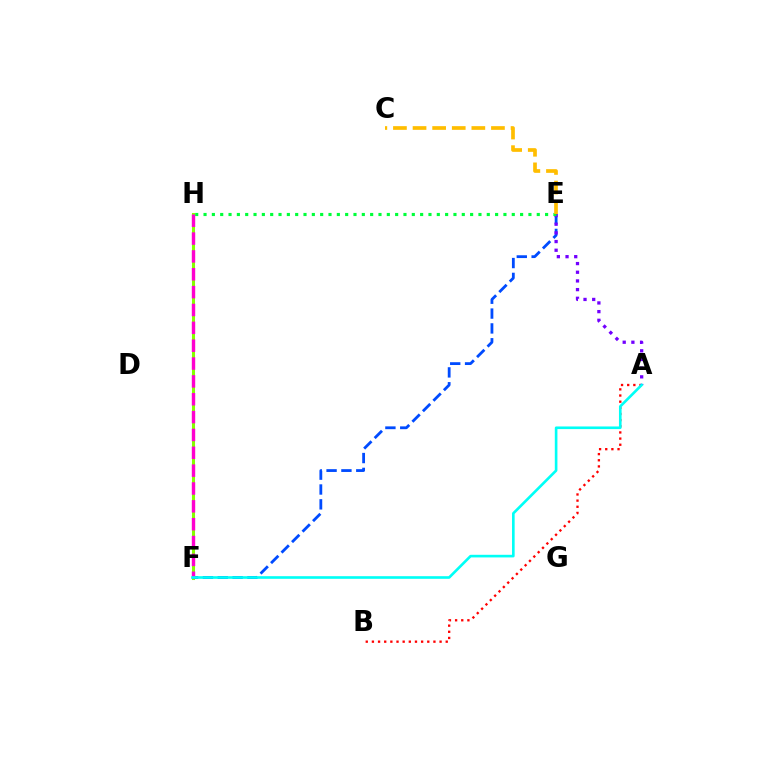{('F', 'H'): [{'color': '#84ff00', 'line_style': 'solid', 'thickness': 2.2}, {'color': '#ff00cf', 'line_style': 'dashed', 'thickness': 2.43}], ('E', 'F'): [{'color': '#004bff', 'line_style': 'dashed', 'thickness': 2.02}], ('A', 'B'): [{'color': '#ff0000', 'line_style': 'dotted', 'thickness': 1.67}], ('A', 'E'): [{'color': '#7200ff', 'line_style': 'dotted', 'thickness': 2.36}], ('A', 'F'): [{'color': '#00fff6', 'line_style': 'solid', 'thickness': 1.89}], ('E', 'H'): [{'color': '#00ff39', 'line_style': 'dotted', 'thickness': 2.26}], ('C', 'E'): [{'color': '#ffbd00', 'line_style': 'dashed', 'thickness': 2.66}]}